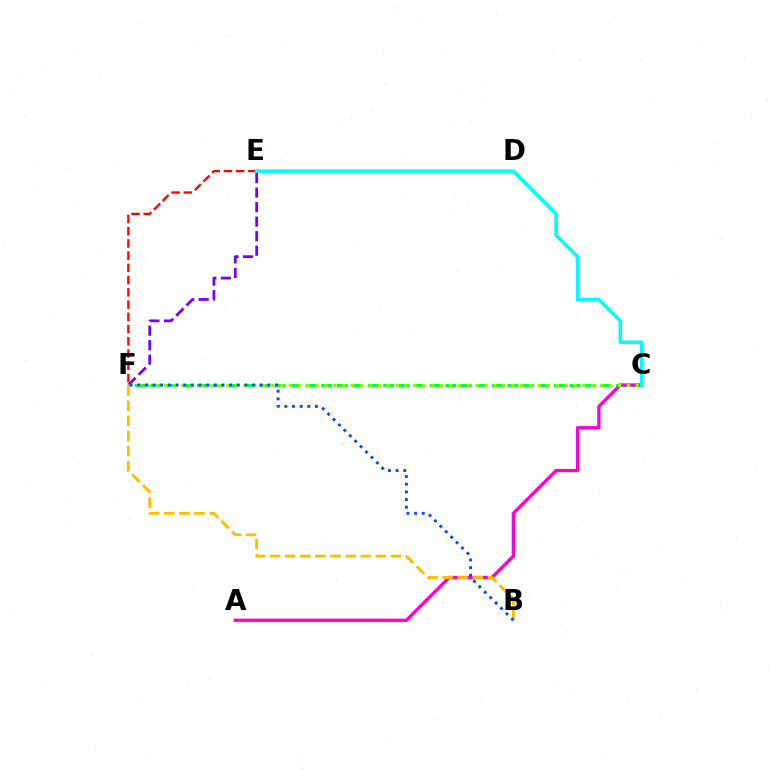{('E', 'F'): [{'color': '#ff0000', 'line_style': 'dashed', 'thickness': 1.66}, {'color': '#7200ff', 'line_style': 'dashed', 'thickness': 1.97}], ('C', 'F'): [{'color': '#00ff39', 'line_style': 'dashed', 'thickness': 2.11}, {'color': '#84ff00', 'line_style': 'dotted', 'thickness': 2.42}], ('A', 'C'): [{'color': '#ff00cf', 'line_style': 'solid', 'thickness': 2.37}], ('C', 'E'): [{'color': '#00fff6', 'line_style': 'solid', 'thickness': 2.56}], ('B', 'F'): [{'color': '#ffbd00', 'line_style': 'dashed', 'thickness': 2.05}, {'color': '#004bff', 'line_style': 'dotted', 'thickness': 2.08}]}